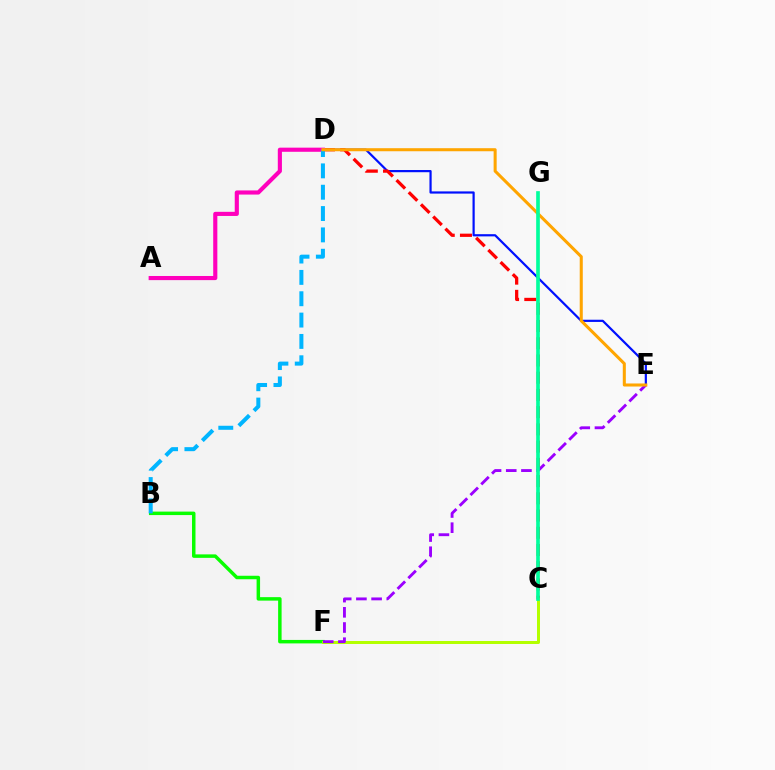{('D', 'E'): [{'color': '#0010ff', 'line_style': 'solid', 'thickness': 1.58}, {'color': '#ffa500', 'line_style': 'solid', 'thickness': 2.19}], ('B', 'F'): [{'color': '#08ff00', 'line_style': 'solid', 'thickness': 2.5}], ('C', 'D'): [{'color': '#ff0000', 'line_style': 'dashed', 'thickness': 2.34}], ('C', 'F'): [{'color': '#b3ff00', 'line_style': 'solid', 'thickness': 2.16}], ('E', 'F'): [{'color': '#9b00ff', 'line_style': 'dashed', 'thickness': 2.06}], ('A', 'D'): [{'color': '#ff00bd', 'line_style': 'solid', 'thickness': 2.97}], ('B', 'D'): [{'color': '#00b5ff', 'line_style': 'dashed', 'thickness': 2.9}], ('C', 'G'): [{'color': '#00ff9d', 'line_style': 'solid', 'thickness': 2.63}]}